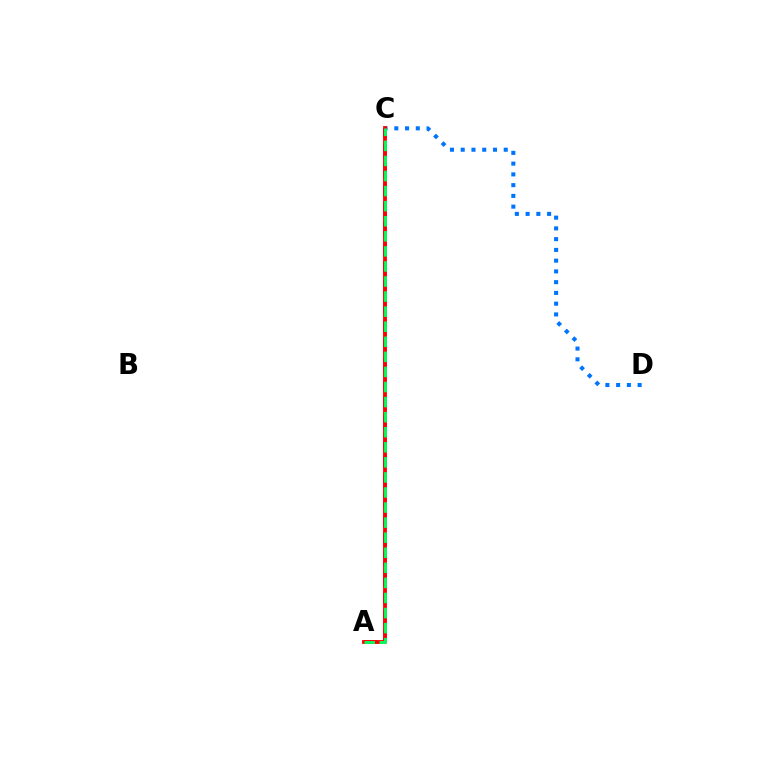{('C', 'D'): [{'color': '#0074ff', 'line_style': 'dotted', 'thickness': 2.92}], ('A', 'C'): [{'color': '#d1ff00', 'line_style': 'dotted', 'thickness': 2.69}, {'color': '#b900ff', 'line_style': 'dashed', 'thickness': 2.64}, {'color': '#ff0000', 'line_style': 'solid', 'thickness': 2.75}, {'color': '#00ff5c', 'line_style': 'dashed', 'thickness': 2.05}]}